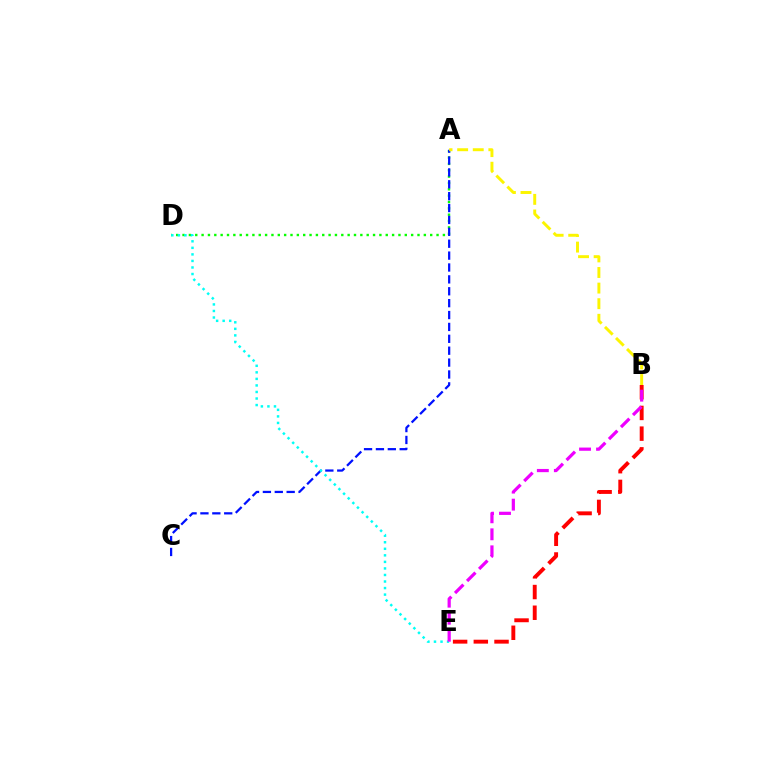{('A', 'D'): [{'color': '#08ff00', 'line_style': 'dotted', 'thickness': 1.73}], ('B', 'E'): [{'color': '#ff0000', 'line_style': 'dashed', 'thickness': 2.81}, {'color': '#ee00ff', 'line_style': 'dashed', 'thickness': 2.31}], ('A', 'C'): [{'color': '#0010ff', 'line_style': 'dashed', 'thickness': 1.61}], ('D', 'E'): [{'color': '#00fff6', 'line_style': 'dotted', 'thickness': 1.78}], ('A', 'B'): [{'color': '#fcf500', 'line_style': 'dashed', 'thickness': 2.12}]}